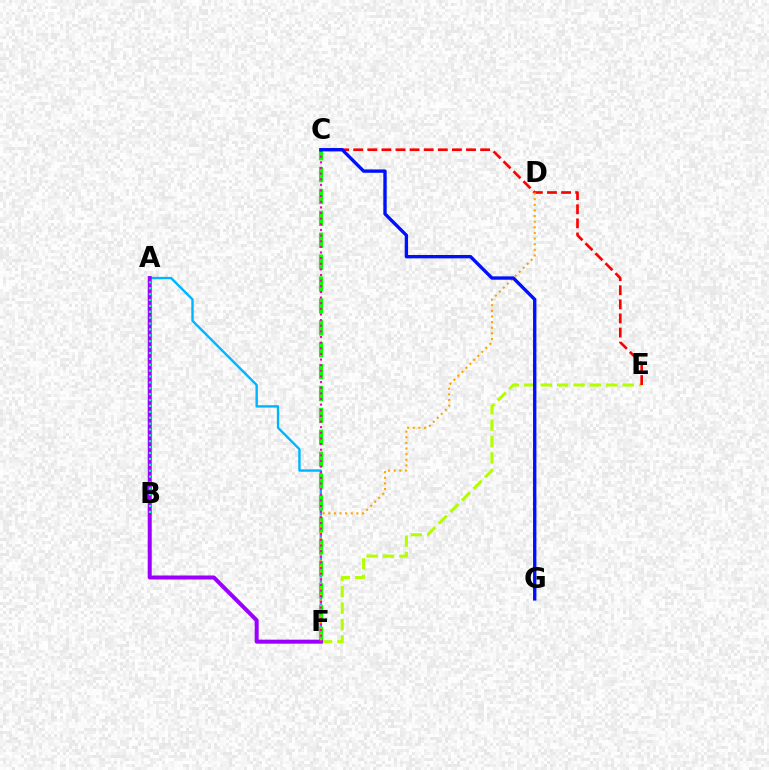{('E', 'F'): [{'color': '#b3ff00', 'line_style': 'dashed', 'thickness': 2.23}], ('A', 'F'): [{'color': '#00b5ff', 'line_style': 'solid', 'thickness': 1.73}, {'color': '#9b00ff', 'line_style': 'solid', 'thickness': 2.87}], ('C', 'F'): [{'color': '#08ff00', 'line_style': 'dashed', 'thickness': 2.97}, {'color': '#ff00bd', 'line_style': 'dotted', 'thickness': 1.53}], ('A', 'B'): [{'color': '#00ff9d', 'line_style': 'dotted', 'thickness': 1.6}], ('C', 'E'): [{'color': '#ff0000', 'line_style': 'dashed', 'thickness': 1.92}], ('D', 'F'): [{'color': '#ffa500', 'line_style': 'dotted', 'thickness': 1.53}], ('C', 'G'): [{'color': '#0010ff', 'line_style': 'solid', 'thickness': 2.42}]}